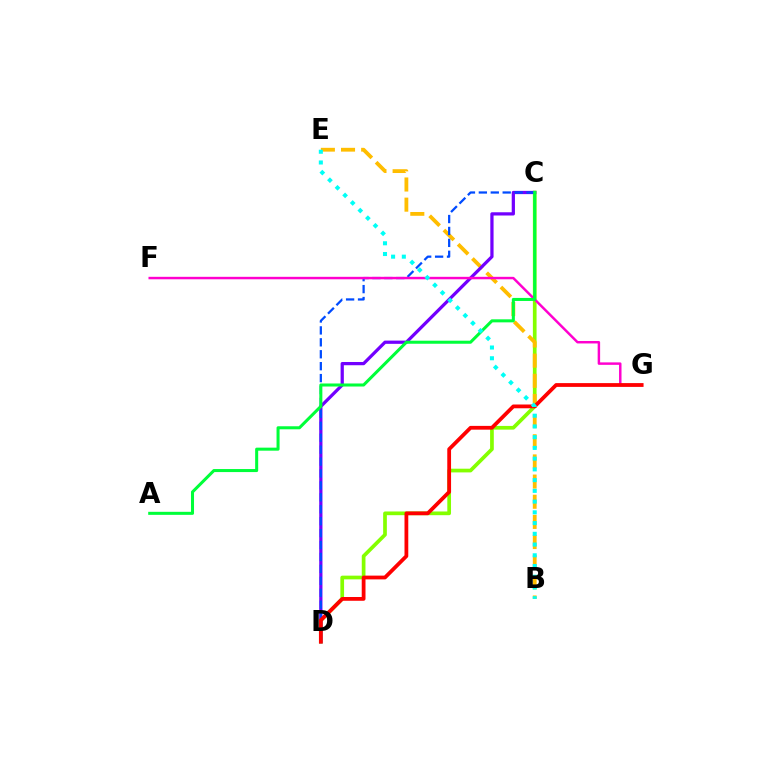{('C', 'D'): [{'color': '#84ff00', 'line_style': 'solid', 'thickness': 2.67}, {'color': '#7200ff', 'line_style': 'solid', 'thickness': 2.33}, {'color': '#004bff', 'line_style': 'dashed', 'thickness': 1.62}], ('B', 'E'): [{'color': '#ffbd00', 'line_style': 'dashed', 'thickness': 2.74}, {'color': '#00fff6', 'line_style': 'dotted', 'thickness': 2.92}], ('F', 'G'): [{'color': '#ff00cf', 'line_style': 'solid', 'thickness': 1.78}], ('A', 'C'): [{'color': '#00ff39', 'line_style': 'solid', 'thickness': 2.19}], ('D', 'G'): [{'color': '#ff0000', 'line_style': 'solid', 'thickness': 2.72}]}